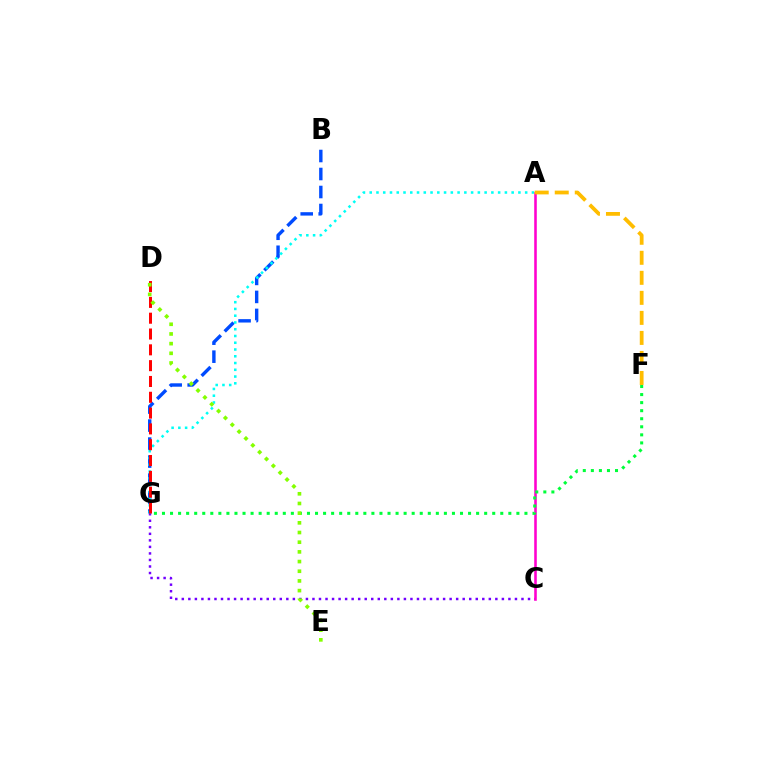{('C', 'G'): [{'color': '#7200ff', 'line_style': 'dotted', 'thickness': 1.77}], ('B', 'G'): [{'color': '#004bff', 'line_style': 'dashed', 'thickness': 2.45}], ('A', 'G'): [{'color': '#00fff6', 'line_style': 'dotted', 'thickness': 1.84}], ('A', 'C'): [{'color': '#ff00cf', 'line_style': 'solid', 'thickness': 1.86}], ('D', 'G'): [{'color': '#ff0000', 'line_style': 'dashed', 'thickness': 2.15}], ('F', 'G'): [{'color': '#00ff39', 'line_style': 'dotted', 'thickness': 2.19}], ('A', 'F'): [{'color': '#ffbd00', 'line_style': 'dashed', 'thickness': 2.72}], ('D', 'E'): [{'color': '#84ff00', 'line_style': 'dotted', 'thickness': 2.63}]}